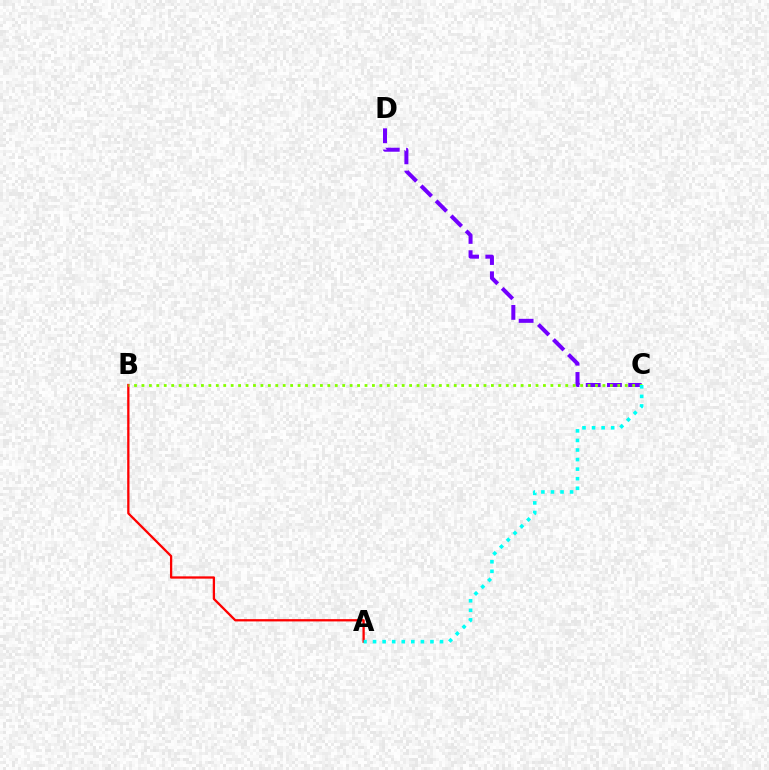{('C', 'D'): [{'color': '#7200ff', 'line_style': 'dashed', 'thickness': 2.89}], ('A', 'B'): [{'color': '#ff0000', 'line_style': 'solid', 'thickness': 1.65}], ('B', 'C'): [{'color': '#84ff00', 'line_style': 'dotted', 'thickness': 2.02}], ('A', 'C'): [{'color': '#00fff6', 'line_style': 'dotted', 'thickness': 2.6}]}